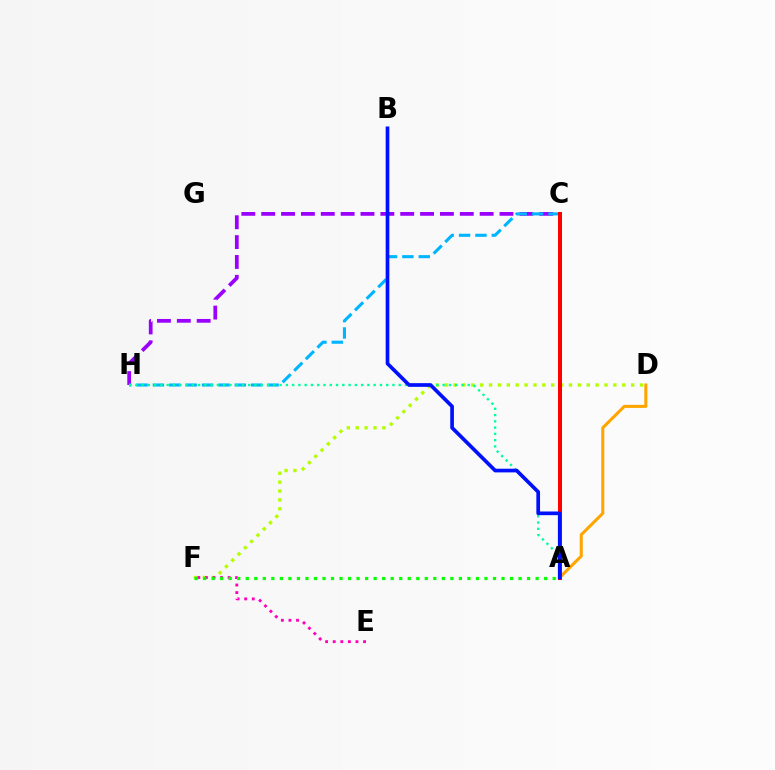{('C', 'H'): [{'color': '#9b00ff', 'line_style': 'dashed', 'thickness': 2.7}, {'color': '#00b5ff', 'line_style': 'dashed', 'thickness': 2.22}], ('D', 'F'): [{'color': '#b3ff00', 'line_style': 'dotted', 'thickness': 2.41}], ('E', 'F'): [{'color': '#ff00bd', 'line_style': 'dotted', 'thickness': 2.06}], ('A', 'D'): [{'color': '#ffa500', 'line_style': 'solid', 'thickness': 2.2}], ('A', 'H'): [{'color': '#00ff9d', 'line_style': 'dotted', 'thickness': 1.7}], ('A', 'C'): [{'color': '#ff0000', 'line_style': 'solid', 'thickness': 2.89}], ('A', 'F'): [{'color': '#08ff00', 'line_style': 'dotted', 'thickness': 2.32}], ('A', 'B'): [{'color': '#0010ff', 'line_style': 'solid', 'thickness': 2.65}]}